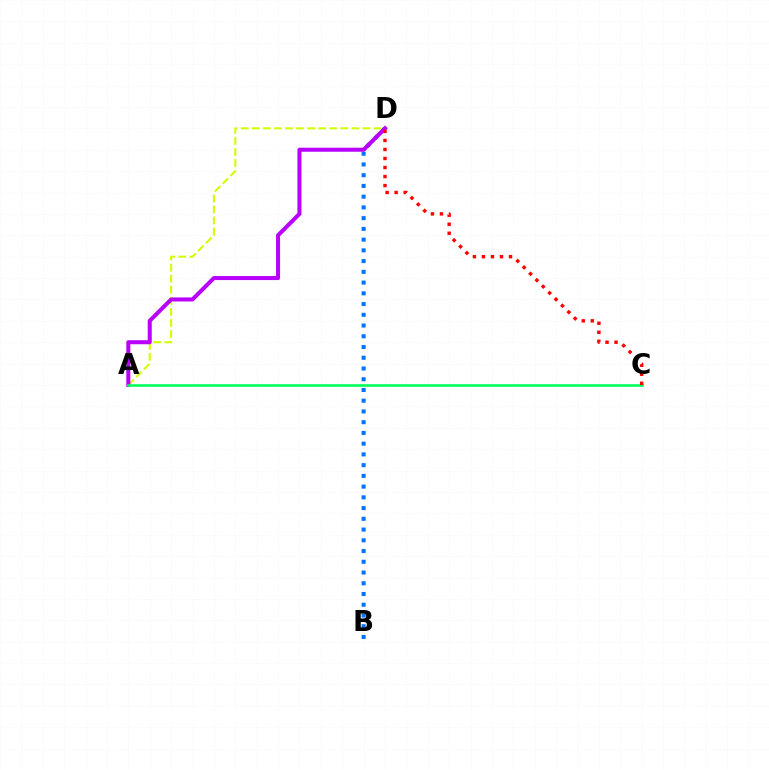{('B', 'D'): [{'color': '#0074ff', 'line_style': 'dotted', 'thickness': 2.92}], ('A', 'D'): [{'color': '#d1ff00', 'line_style': 'dashed', 'thickness': 1.5}, {'color': '#b900ff', 'line_style': 'solid', 'thickness': 2.91}], ('A', 'C'): [{'color': '#00ff5c', 'line_style': 'solid', 'thickness': 1.87}], ('C', 'D'): [{'color': '#ff0000', 'line_style': 'dotted', 'thickness': 2.45}]}